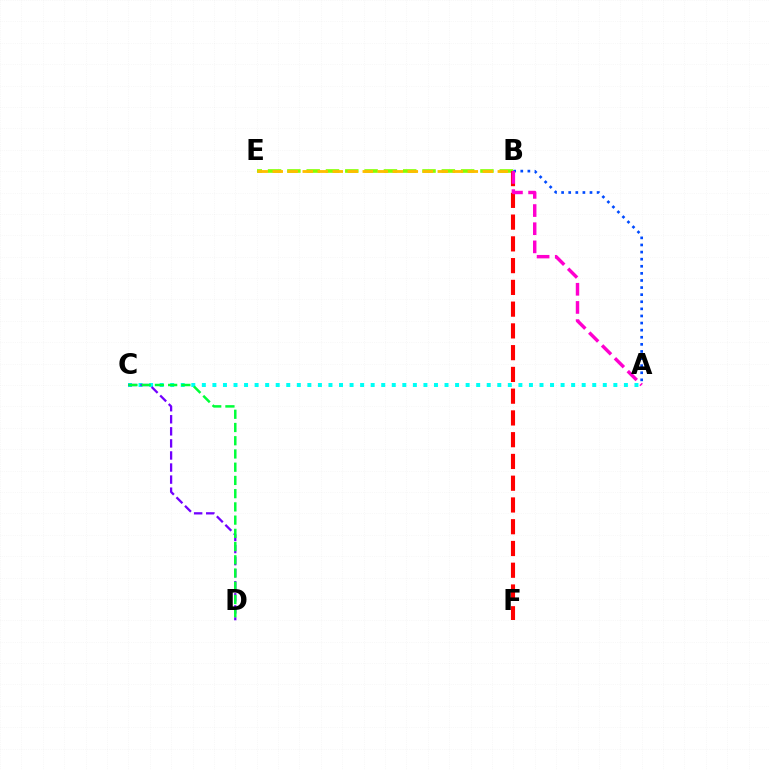{('B', 'E'): [{'color': '#84ff00', 'line_style': 'dashed', 'thickness': 2.62}, {'color': '#ffbd00', 'line_style': 'dashed', 'thickness': 2.04}], ('A', 'C'): [{'color': '#00fff6', 'line_style': 'dotted', 'thickness': 2.87}], ('B', 'F'): [{'color': '#ff0000', 'line_style': 'dashed', 'thickness': 2.96}], ('C', 'D'): [{'color': '#7200ff', 'line_style': 'dashed', 'thickness': 1.64}, {'color': '#00ff39', 'line_style': 'dashed', 'thickness': 1.8}], ('A', 'B'): [{'color': '#004bff', 'line_style': 'dotted', 'thickness': 1.93}, {'color': '#ff00cf', 'line_style': 'dashed', 'thickness': 2.47}]}